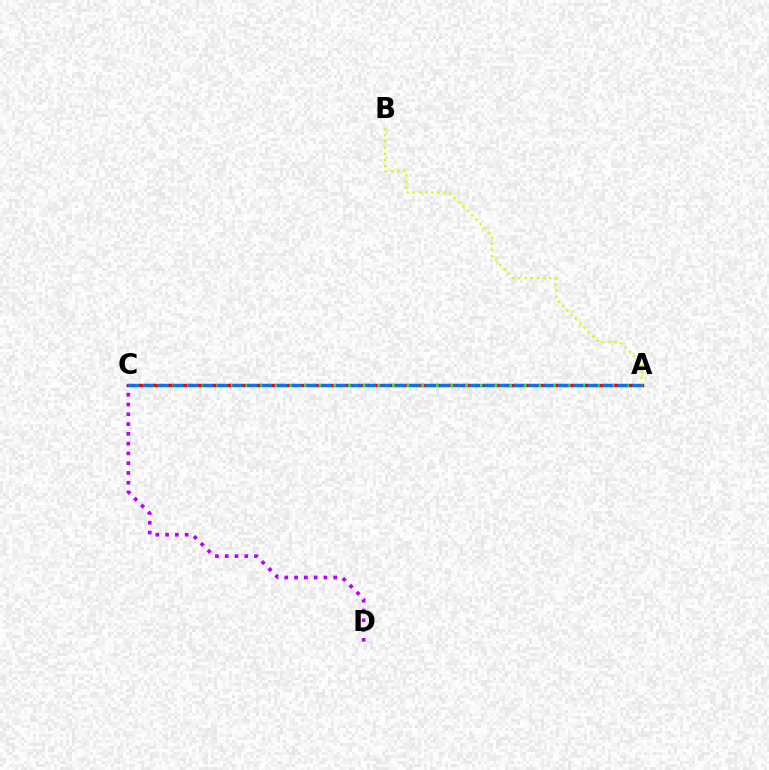{('A', 'C'): [{'color': '#ff0000', 'line_style': 'solid', 'thickness': 2.48}, {'color': '#00ff5c', 'line_style': 'dotted', 'thickness': 1.99}, {'color': '#0074ff', 'line_style': 'dashed', 'thickness': 2.01}], ('A', 'B'): [{'color': '#d1ff00', 'line_style': 'dotted', 'thickness': 1.67}], ('C', 'D'): [{'color': '#b900ff', 'line_style': 'dotted', 'thickness': 2.66}]}